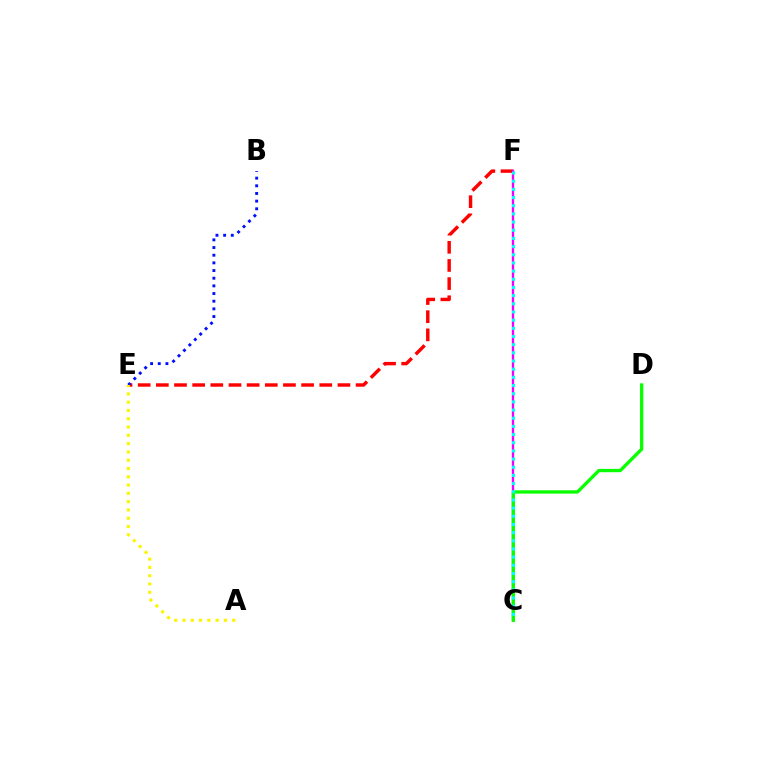{('E', 'F'): [{'color': '#ff0000', 'line_style': 'dashed', 'thickness': 2.47}], ('B', 'E'): [{'color': '#0010ff', 'line_style': 'dotted', 'thickness': 2.08}], ('C', 'F'): [{'color': '#ee00ff', 'line_style': 'solid', 'thickness': 1.67}, {'color': '#00fff6', 'line_style': 'dotted', 'thickness': 2.22}], ('A', 'E'): [{'color': '#fcf500', 'line_style': 'dotted', 'thickness': 2.25}], ('C', 'D'): [{'color': '#08ff00', 'line_style': 'solid', 'thickness': 2.38}]}